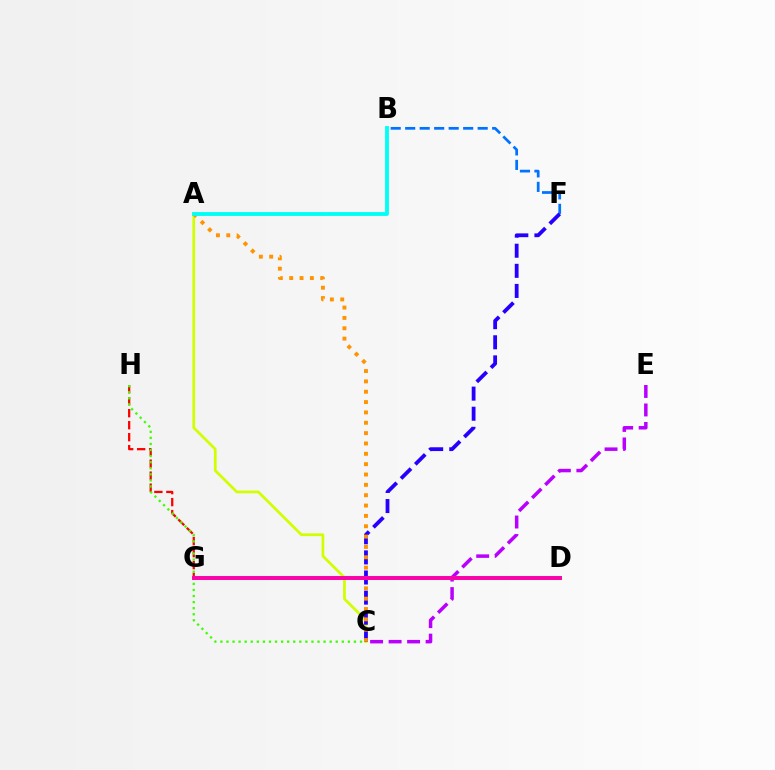{('A', 'C'): [{'color': '#d1ff00', 'line_style': 'solid', 'thickness': 1.97}, {'color': '#ff9400', 'line_style': 'dotted', 'thickness': 2.81}], ('B', 'F'): [{'color': '#0074ff', 'line_style': 'dashed', 'thickness': 1.97}], ('G', 'H'): [{'color': '#ff0000', 'line_style': 'dashed', 'thickness': 1.63}], ('C', 'E'): [{'color': '#b900ff', 'line_style': 'dashed', 'thickness': 2.51}], ('C', 'F'): [{'color': '#2500ff', 'line_style': 'dashed', 'thickness': 2.73}], ('D', 'G'): [{'color': '#00ff5c', 'line_style': 'solid', 'thickness': 2.9}, {'color': '#ff00ac', 'line_style': 'solid', 'thickness': 2.8}], ('C', 'H'): [{'color': '#3dff00', 'line_style': 'dotted', 'thickness': 1.65}], ('A', 'B'): [{'color': '#00fff6', 'line_style': 'solid', 'thickness': 2.77}]}